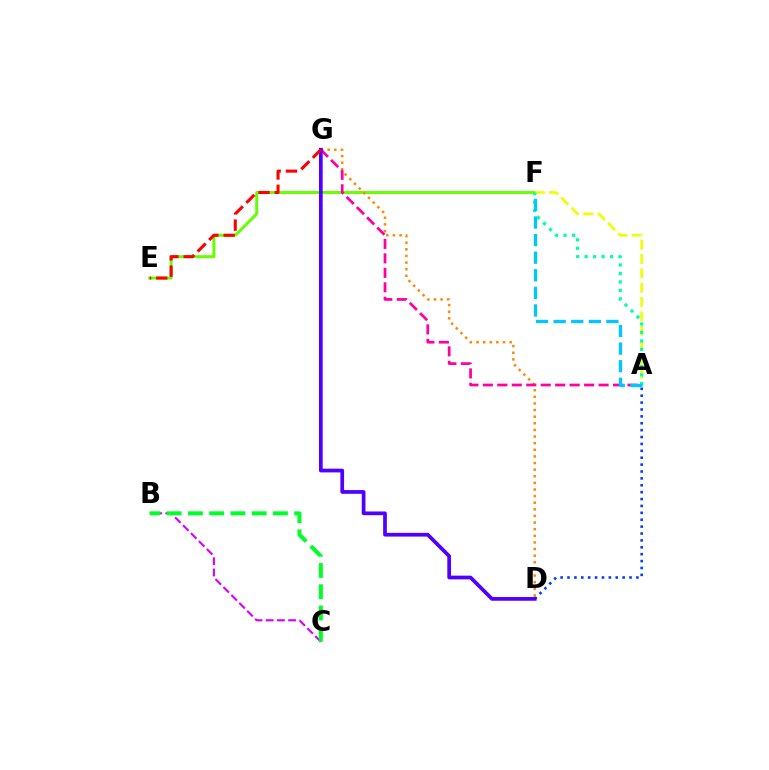{('A', 'D'): [{'color': '#003fff', 'line_style': 'dotted', 'thickness': 1.87}], ('B', 'C'): [{'color': '#d600ff', 'line_style': 'dashed', 'thickness': 1.52}, {'color': '#00ff27', 'line_style': 'dashed', 'thickness': 2.89}], ('E', 'F'): [{'color': '#66ff00', 'line_style': 'solid', 'thickness': 2.13}], ('D', 'G'): [{'color': '#ff8800', 'line_style': 'dotted', 'thickness': 1.8}, {'color': '#4f00ff', 'line_style': 'solid', 'thickness': 2.68}], ('A', 'G'): [{'color': '#ff00a0', 'line_style': 'dashed', 'thickness': 1.96}], ('A', 'F'): [{'color': '#eeff00', 'line_style': 'dashed', 'thickness': 1.95}, {'color': '#00ffaf', 'line_style': 'dotted', 'thickness': 2.31}, {'color': '#00c7ff', 'line_style': 'dashed', 'thickness': 2.39}], ('E', 'G'): [{'color': '#ff0000', 'line_style': 'dashed', 'thickness': 2.21}]}